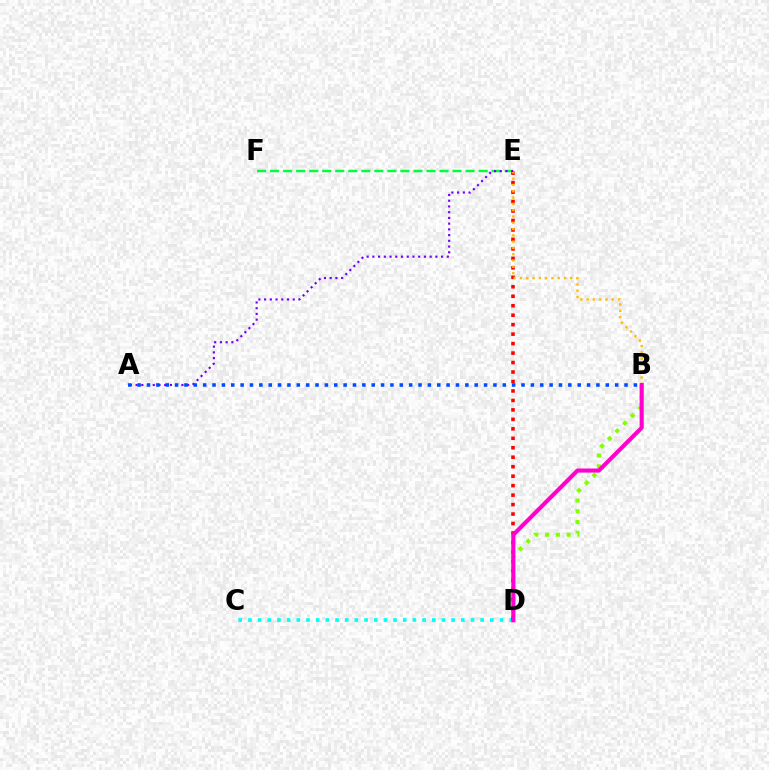{('C', 'D'): [{'color': '#00fff6', 'line_style': 'dotted', 'thickness': 2.63}], ('B', 'D'): [{'color': '#84ff00', 'line_style': 'dotted', 'thickness': 2.93}, {'color': '#ff00cf', 'line_style': 'solid', 'thickness': 2.95}], ('D', 'E'): [{'color': '#ff0000', 'line_style': 'dotted', 'thickness': 2.57}], ('E', 'F'): [{'color': '#00ff39', 'line_style': 'dashed', 'thickness': 1.77}], ('B', 'E'): [{'color': '#ffbd00', 'line_style': 'dotted', 'thickness': 1.71}], ('A', 'E'): [{'color': '#7200ff', 'line_style': 'dotted', 'thickness': 1.56}], ('A', 'B'): [{'color': '#004bff', 'line_style': 'dotted', 'thickness': 2.54}]}